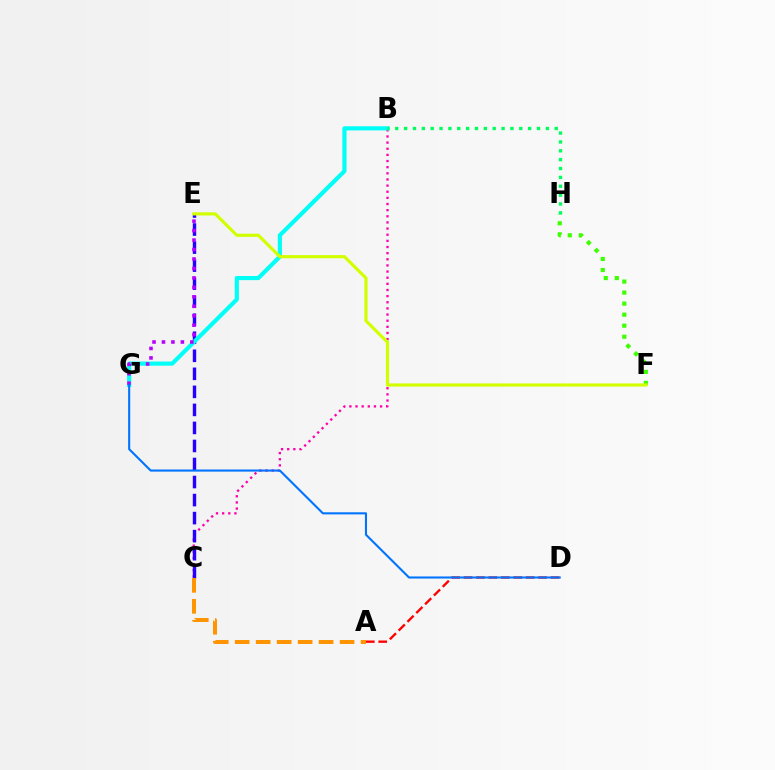{('B', 'C'): [{'color': '#ff00ac', 'line_style': 'dotted', 'thickness': 1.67}], ('C', 'E'): [{'color': '#2500ff', 'line_style': 'dashed', 'thickness': 2.45}], ('F', 'H'): [{'color': '#3dff00', 'line_style': 'dotted', 'thickness': 3.0}], ('B', 'G'): [{'color': '#00fff6', 'line_style': 'solid', 'thickness': 2.98}], ('A', 'C'): [{'color': '#ff9400', 'line_style': 'dashed', 'thickness': 2.85}], ('E', 'G'): [{'color': '#b900ff', 'line_style': 'dotted', 'thickness': 2.57}], ('A', 'D'): [{'color': '#ff0000', 'line_style': 'dashed', 'thickness': 1.69}], ('B', 'H'): [{'color': '#00ff5c', 'line_style': 'dotted', 'thickness': 2.41}], ('D', 'G'): [{'color': '#0074ff', 'line_style': 'solid', 'thickness': 1.51}], ('E', 'F'): [{'color': '#d1ff00', 'line_style': 'solid', 'thickness': 2.27}]}